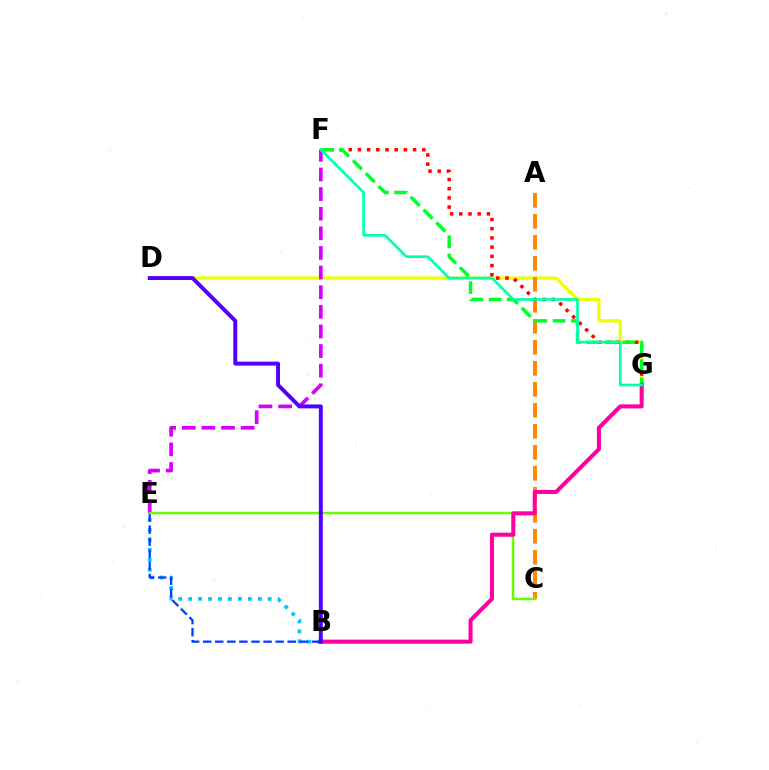{('D', 'G'): [{'color': '#eeff00', 'line_style': 'solid', 'thickness': 2.32}], ('A', 'C'): [{'color': '#ff8800', 'line_style': 'dashed', 'thickness': 2.85}], ('B', 'E'): [{'color': '#00c7ff', 'line_style': 'dotted', 'thickness': 2.7}, {'color': '#003fff', 'line_style': 'dashed', 'thickness': 1.64}], ('E', 'F'): [{'color': '#d600ff', 'line_style': 'dashed', 'thickness': 2.67}], ('F', 'G'): [{'color': '#ff0000', 'line_style': 'dotted', 'thickness': 2.5}, {'color': '#00ff27', 'line_style': 'dashed', 'thickness': 2.47}, {'color': '#00ffaf', 'line_style': 'solid', 'thickness': 1.91}], ('C', 'E'): [{'color': '#66ff00', 'line_style': 'solid', 'thickness': 1.77}], ('B', 'G'): [{'color': '#ff00a0', 'line_style': 'solid', 'thickness': 2.92}], ('B', 'D'): [{'color': '#4f00ff', 'line_style': 'solid', 'thickness': 2.83}]}